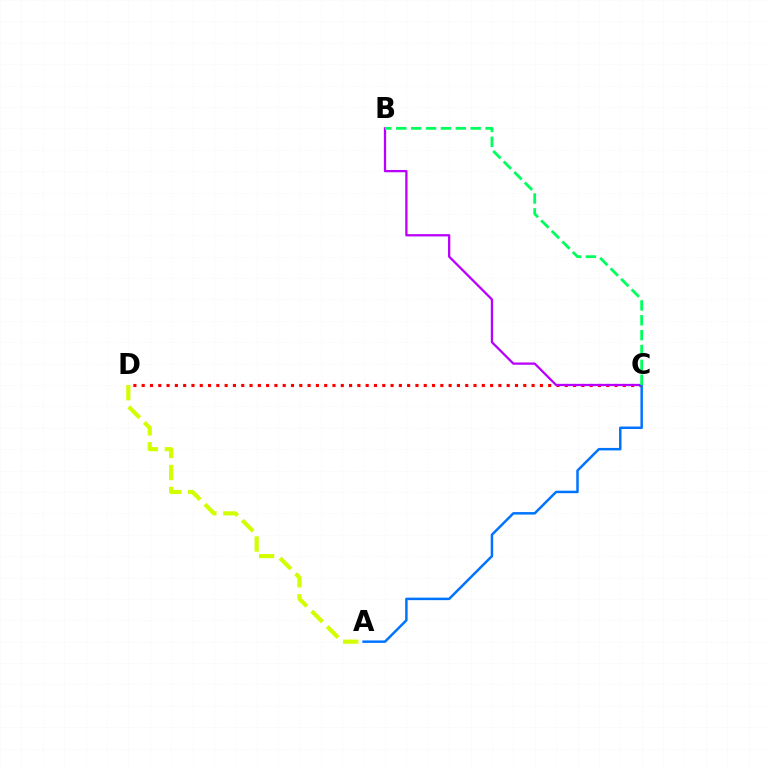{('C', 'D'): [{'color': '#ff0000', 'line_style': 'dotted', 'thickness': 2.25}], ('B', 'C'): [{'color': '#b900ff', 'line_style': 'solid', 'thickness': 1.64}, {'color': '#00ff5c', 'line_style': 'dashed', 'thickness': 2.02}], ('A', 'C'): [{'color': '#0074ff', 'line_style': 'solid', 'thickness': 1.79}], ('A', 'D'): [{'color': '#d1ff00', 'line_style': 'dashed', 'thickness': 2.99}]}